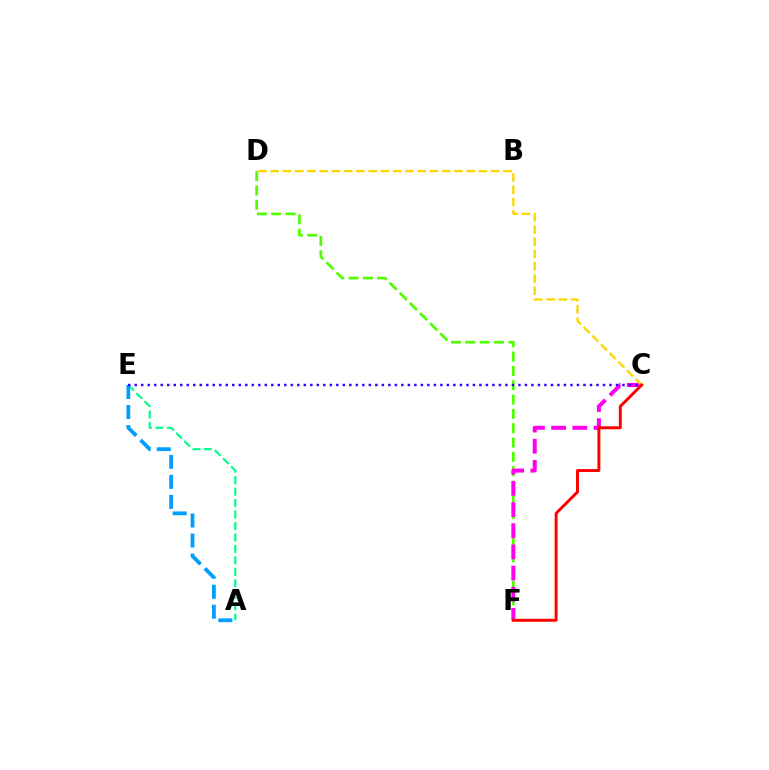{('A', 'E'): [{'color': '#00ff86', 'line_style': 'dashed', 'thickness': 1.56}, {'color': '#009eff', 'line_style': 'dashed', 'thickness': 2.72}], ('D', 'F'): [{'color': '#4fff00', 'line_style': 'dashed', 'thickness': 1.95}], ('C', 'F'): [{'color': '#ff00ed', 'line_style': 'dashed', 'thickness': 2.88}, {'color': '#ff0000', 'line_style': 'solid', 'thickness': 2.13}], ('C', 'D'): [{'color': '#ffd500', 'line_style': 'dashed', 'thickness': 1.66}], ('C', 'E'): [{'color': '#3700ff', 'line_style': 'dotted', 'thickness': 1.77}]}